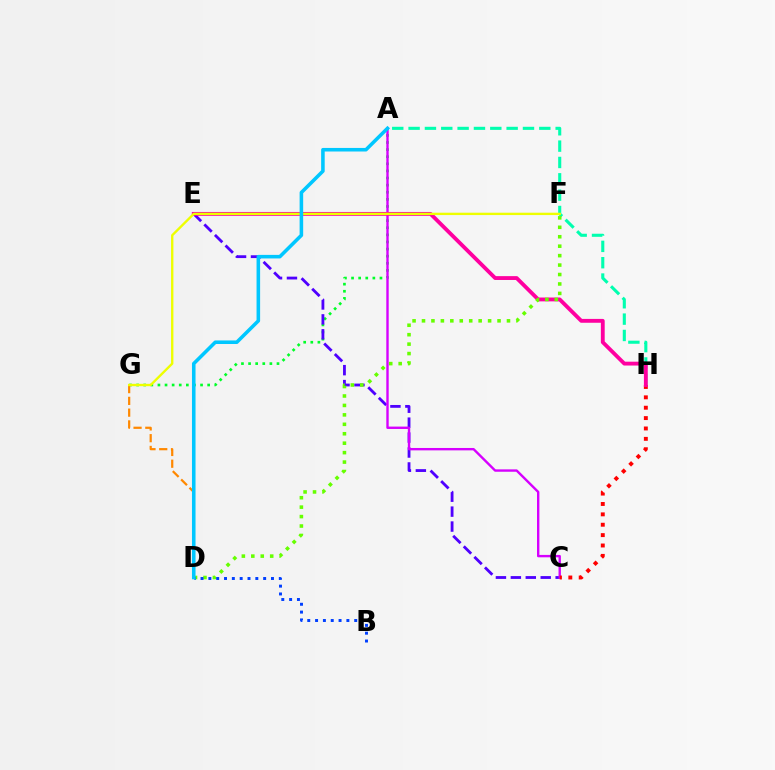{('A', 'H'): [{'color': '#00ffaf', 'line_style': 'dashed', 'thickness': 2.22}], ('A', 'G'): [{'color': '#00ff27', 'line_style': 'dotted', 'thickness': 1.93}], ('C', 'E'): [{'color': '#4f00ff', 'line_style': 'dashed', 'thickness': 2.03}], ('A', 'C'): [{'color': '#d600ff', 'line_style': 'solid', 'thickness': 1.72}], ('D', 'G'): [{'color': '#ff8800', 'line_style': 'dashed', 'thickness': 1.6}], ('C', 'H'): [{'color': '#ff0000', 'line_style': 'dotted', 'thickness': 2.82}], ('E', 'H'): [{'color': '#ff00a0', 'line_style': 'solid', 'thickness': 2.77}], ('D', 'F'): [{'color': '#66ff00', 'line_style': 'dotted', 'thickness': 2.57}], ('B', 'D'): [{'color': '#003fff', 'line_style': 'dotted', 'thickness': 2.13}], ('F', 'G'): [{'color': '#eeff00', 'line_style': 'solid', 'thickness': 1.7}], ('A', 'D'): [{'color': '#00c7ff', 'line_style': 'solid', 'thickness': 2.57}]}